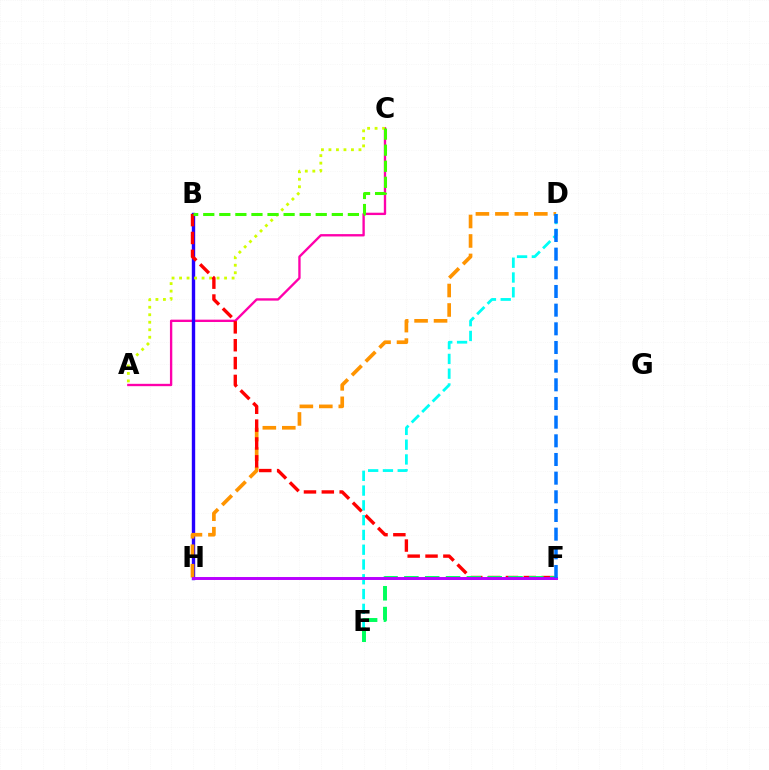{('A', 'C'): [{'color': '#ff00ac', 'line_style': 'solid', 'thickness': 1.69}, {'color': '#d1ff00', 'line_style': 'dotted', 'thickness': 2.04}], ('B', 'H'): [{'color': '#2500ff', 'line_style': 'solid', 'thickness': 2.44}], ('D', 'H'): [{'color': '#ff9400', 'line_style': 'dashed', 'thickness': 2.64}], ('B', 'F'): [{'color': '#ff0000', 'line_style': 'dashed', 'thickness': 2.43}], ('D', 'E'): [{'color': '#00fff6', 'line_style': 'dashed', 'thickness': 2.01}], ('E', 'F'): [{'color': '#00ff5c', 'line_style': 'dashed', 'thickness': 2.83}], ('F', 'H'): [{'color': '#b900ff', 'line_style': 'solid', 'thickness': 2.12}], ('D', 'F'): [{'color': '#0074ff', 'line_style': 'dashed', 'thickness': 2.54}], ('B', 'C'): [{'color': '#3dff00', 'line_style': 'dashed', 'thickness': 2.18}]}